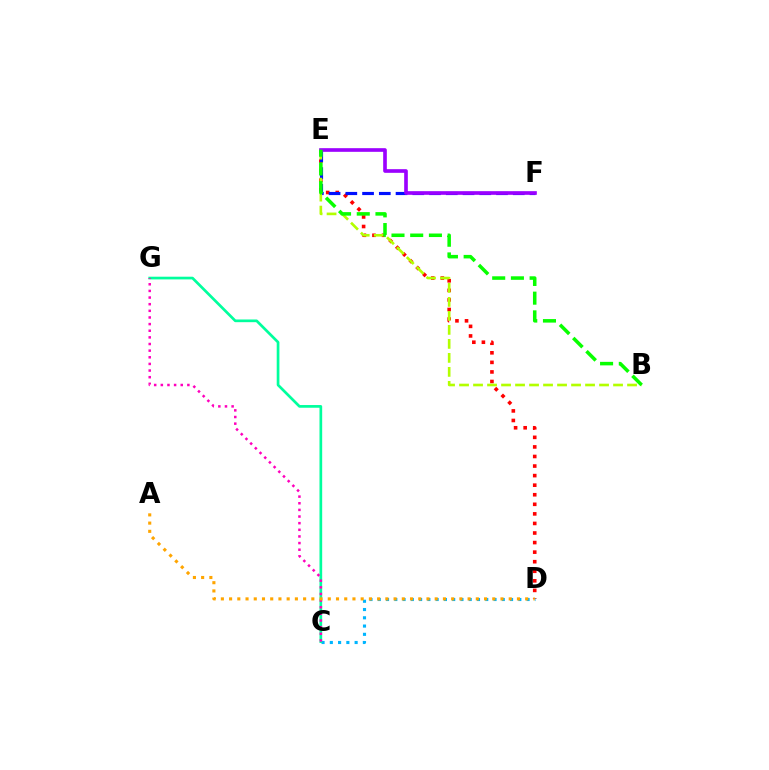{('D', 'E'): [{'color': '#ff0000', 'line_style': 'dotted', 'thickness': 2.6}], ('C', 'D'): [{'color': '#00b5ff', 'line_style': 'dotted', 'thickness': 2.25}], ('C', 'G'): [{'color': '#00ff9d', 'line_style': 'solid', 'thickness': 1.94}, {'color': '#ff00bd', 'line_style': 'dotted', 'thickness': 1.8}], ('E', 'F'): [{'color': '#0010ff', 'line_style': 'dashed', 'thickness': 2.27}, {'color': '#9b00ff', 'line_style': 'solid', 'thickness': 2.63}], ('B', 'E'): [{'color': '#b3ff00', 'line_style': 'dashed', 'thickness': 1.9}, {'color': '#08ff00', 'line_style': 'dashed', 'thickness': 2.54}], ('A', 'D'): [{'color': '#ffa500', 'line_style': 'dotted', 'thickness': 2.23}]}